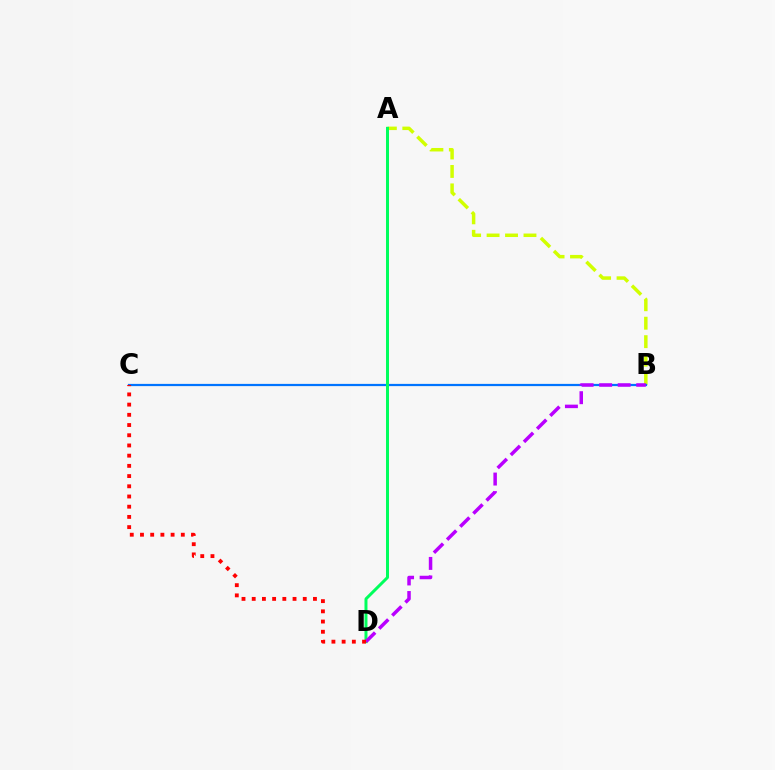{('A', 'B'): [{'color': '#d1ff00', 'line_style': 'dashed', 'thickness': 2.51}], ('B', 'C'): [{'color': '#0074ff', 'line_style': 'solid', 'thickness': 1.6}], ('A', 'D'): [{'color': '#00ff5c', 'line_style': 'solid', 'thickness': 2.15}], ('B', 'D'): [{'color': '#b900ff', 'line_style': 'dashed', 'thickness': 2.52}], ('C', 'D'): [{'color': '#ff0000', 'line_style': 'dotted', 'thickness': 2.77}]}